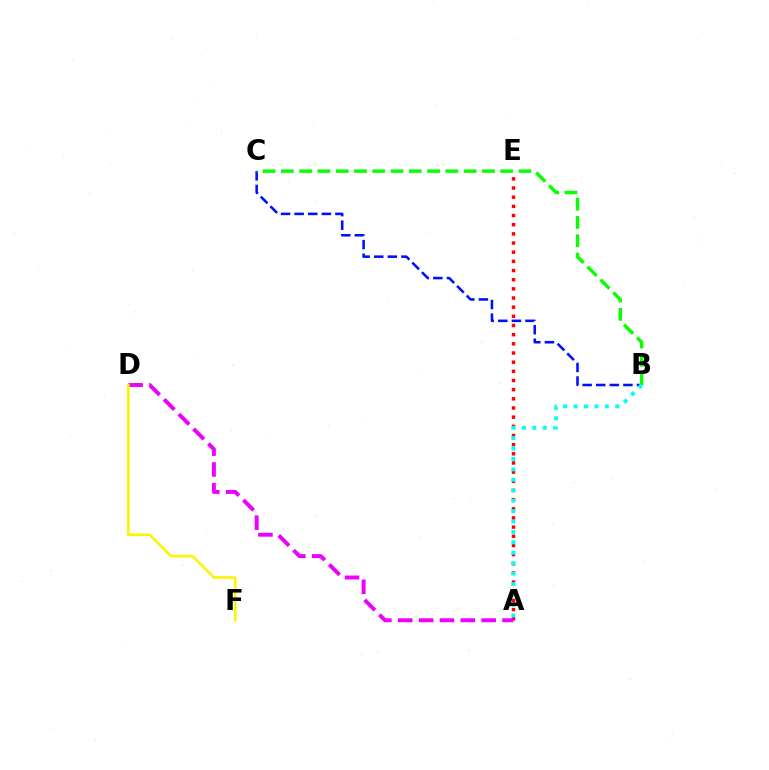{('A', 'E'): [{'color': '#ff0000', 'line_style': 'dotted', 'thickness': 2.49}], ('B', 'C'): [{'color': '#0010ff', 'line_style': 'dashed', 'thickness': 1.85}, {'color': '#08ff00', 'line_style': 'dashed', 'thickness': 2.48}], ('A', 'D'): [{'color': '#ee00ff', 'line_style': 'dashed', 'thickness': 2.83}], ('D', 'F'): [{'color': '#fcf500', 'line_style': 'solid', 'thickness': 1.88}], ('A', 'B'): [{'color': '#00fff6', 'line_style': 'dotted', 'thickness': 2.83}]}